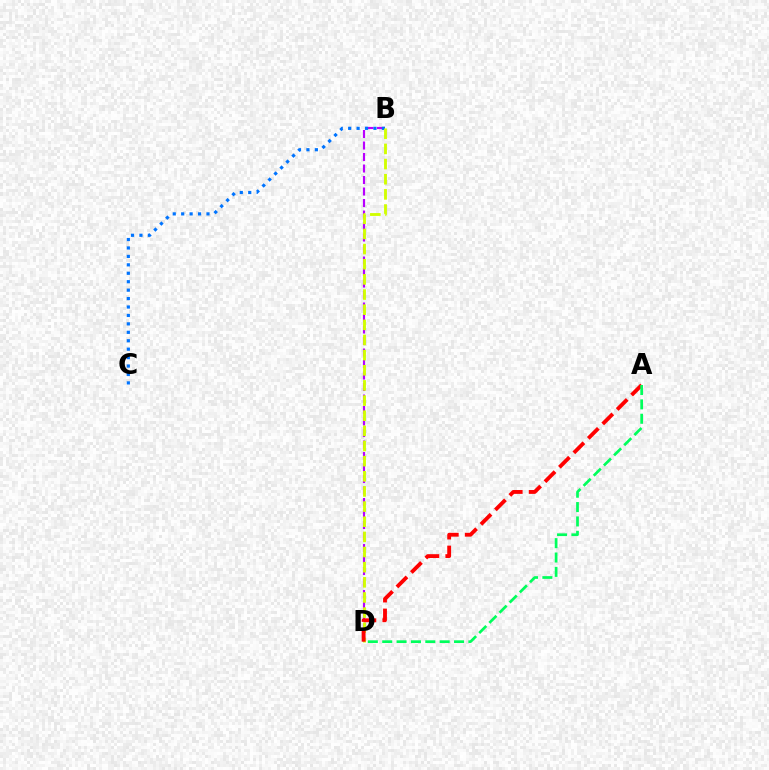{('B', 'D'): [{'color': '#b900ff', 'line_style': 'dashed', 'thickness': 1.56}, {'color': '#d1ff00', 'line_style': 'dashed', 'thickness': 2.06}], ('B', 'C'): [{'color': '#0074ff', 'line_style': 'dotted', 'thickness': 2.29}], ('A', 'D'): [{'color': '#ff0000', 'line_style': 'dashed', 'thickness': 2.77}, {'color': '#00ff5c', 'line_style': 'dashed', 'thickness': 1.95}]}